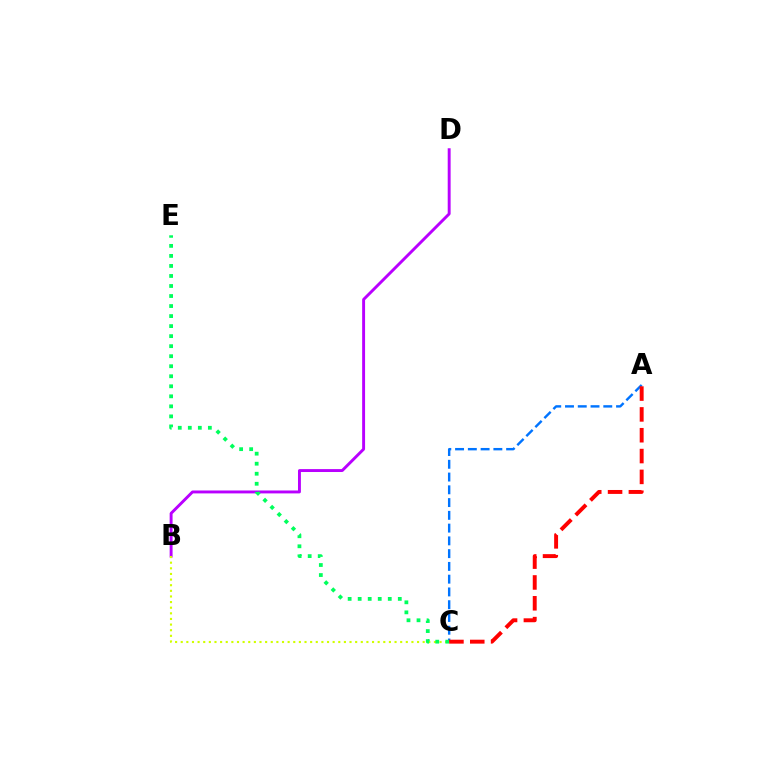{('B', 'D'): [{'color': '#b900ff', 'line_style': 'solid', 'thickness': 2.1}], ('A', 'C'): [{'color': '#0074ff', 'line_style': 'dashed', 'thickness': 1.73}, {'color': '#ff0000', 'line_style': 'dashed', 'thickness': 2.83}], ('B', 'C'): [{'color': '#d1ff00', 'line_style': 'dotted', 'thickness': 1.53}], ('C', 'E'): [{'color': '#00ff5c', 'line_style': 'dotted', 'thickness': 2.73}]}